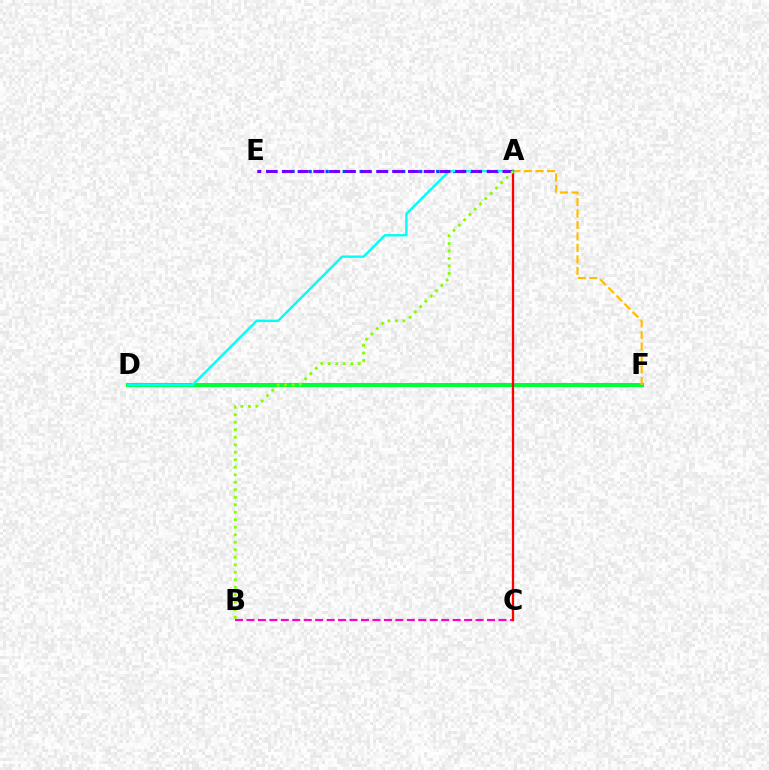{('B', 'C'): [{'color': '#ff00cf', 'line_style': 'dashed', 'thickness': 1.56}], ('A', 'E'): [{'color': '#004bff', 'line_style': 'dotted', 'thickness': 2.31}, {'color': '#7200ff', 'line_style': 'dashed', 'thickness': 2.14}], ('D', 'F'): [{'color': '#00ff39', 'line_style': 'solid', 'thickness': 2.92}], ('A', 'C'): [{'color': '#ff0000', 'line_style': 'solid', 'thickness': 1.65}], ('A', 'F'): [{'color': '#ffbd00', 'line_style': 'dashed', 'thickness': 1.56}], ('A', 'D'): [{'color': '#00fff6', 'line_style': 'solid', 'thickness': 1.74}], ('A', 'B'): [{'color': '#84ff00', 'line_style': 'dotted', 'thickness': 2.04}]}